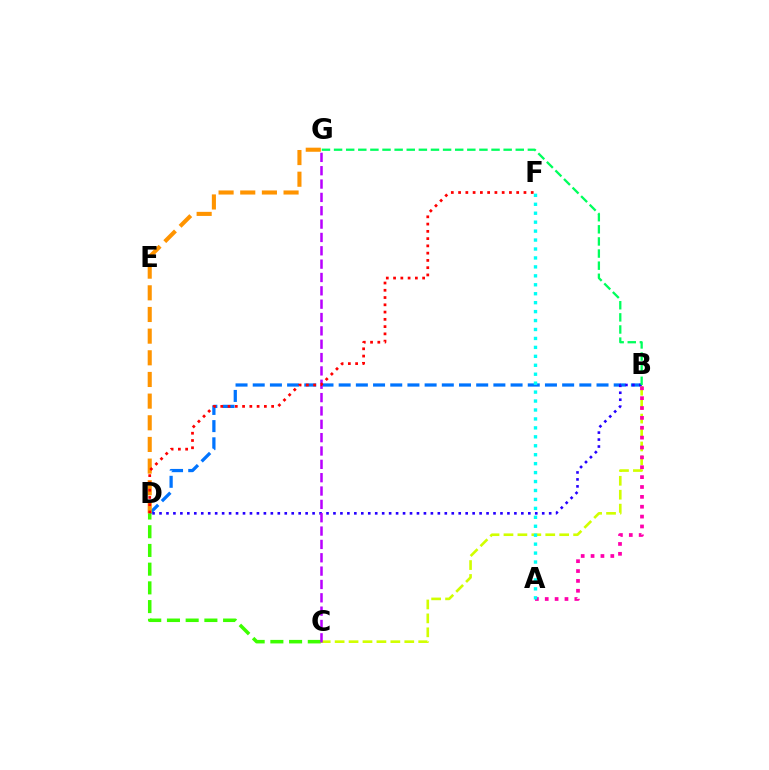{('B', 'D'): [{'color': '#0074ff', 'line_style': 'dashed', 'thickness': 2.34}, {'color': '#2500ff', 'line_style': 'dotted', 'thickness': 1.89}], ('B', 'C'): [{'color': '#d1ff00', 'line_style': 'dashed', 'thickness': 1.89}], ('D', 'G'): [{'color': '#ff9400', 'line_style': 'dashed', 'thickness': 2.94}], ('A', 'B'): [{'color': '#ff00ac', 'line_style': 'dotted', 'thickness': 2.68}], ('C', 'D'): [{'color': '#3dff00', 'line_style': 'dashed', 'thickness': 2.54}], ('C', 'G'): [{'color': '#b900ff', 'line_style': 'dashed', 'thickness': 1.81}], ('D', 'F'): [{'color': '#ff0000', 'line_style': 'dotted', 'thickness': 1.97}], ('B', 'G'): [{'color': '#00ff5c', 'line_style': 'dashed', 'thickness': 1.65}], ('A', 'F'): [{'color': '#00fff6', 'line_style': 'dotted', 'thickness': 2.43}]}